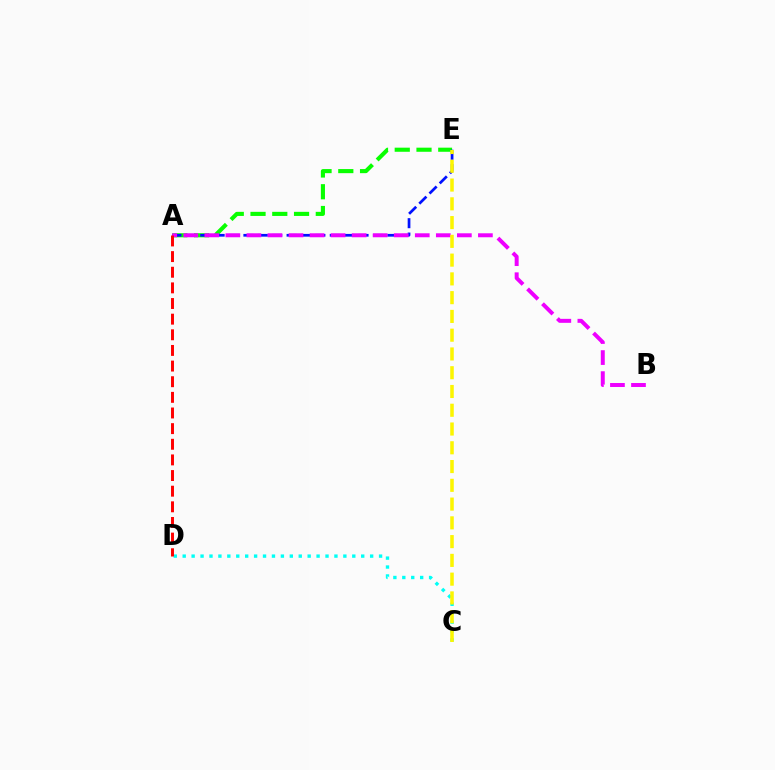{('A', 'E'): [{'color': '#08ff00', 'line_style': 'dashed', 'thickness': 2.96}, {'color': '#0010ff', 'line_style': 'dashed', 'thickness': 1.96}], ('C', 'D'): [{'color': '#00fff6', 'line_style': 'dotted', 'thickness': 2.43}], ('A', 'B'): [{'color': '#ee00ff', 'line_style': 'dashed', 'thickness': 2.86}], ('C', 'E'): [{'color': '#fcf500', 'line_style': 'dashed', 'thickness': 2.55}], ('A', 'D'): [{'color': '#ff0000', 'line_style': 'dashed', 'thickness': 2.12}]}